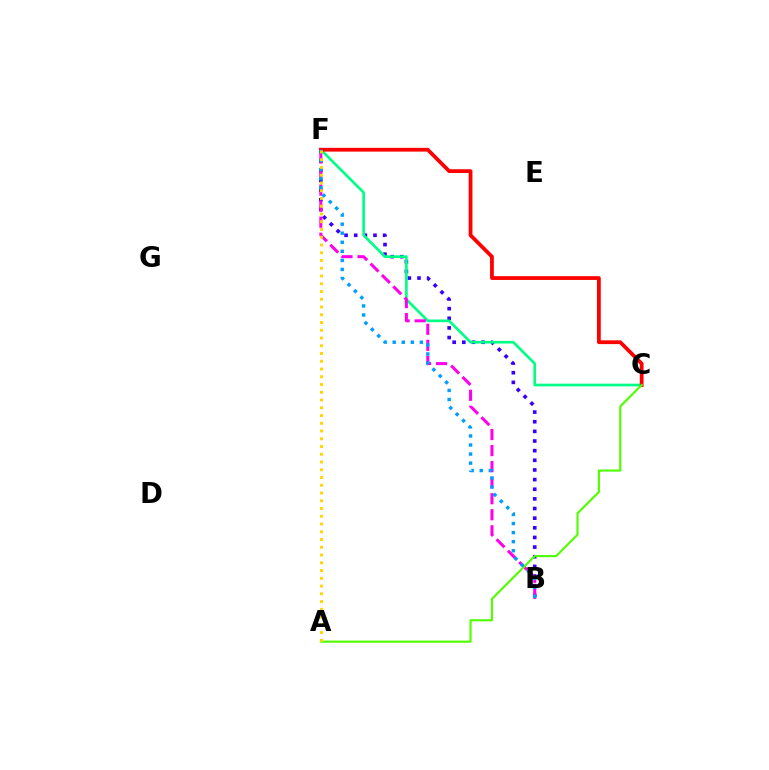{('B', 'F'): [{'color': '#3700ff', 'line_style': 'dotted', 'thickness': 2.62}, {'color': '#ff00ed', 'line_style': 'dashed', 'thickness': 2.18}, {'color': '#009eff', 'line_style': 'dotted', 'thickness': 2.46}], ('C', 'F'): [{'color': '#00ff86', 'line_style': 'solid', 'thickness': 1.92}, {'color': '#ff0000', 'line_style': 'solid', 'thickness': 2.71}], ('A', 'C'): [{'color': '#4fff00', 'line_style': 'solid', 'thickness': 1.53}], ('A', 'F'): [{'color': '#ffd500', 'line_style': 'dotted', 'thickness': 2.11}]}